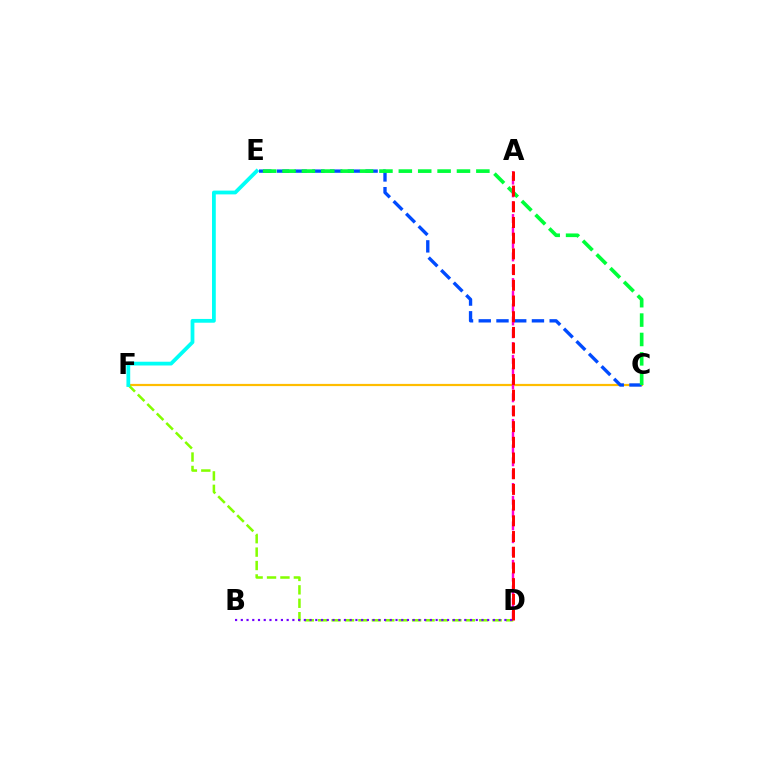{('C', 'F'): [{'color': '#ffbd00', 'line_style': 'solid', 'thickness': 1.59}], ('C', 'E'): [{'color': '#004bff', 'line_style': 'dashed', 'thickness': 2.41}, {'color': '#00ff39', 'line_style': 'dashed', 'thickness': 2.63}], ('D', 'F'): [{'color': '#84ff00', 'line_style': 'dashed', 'thickness': 1.82}], ('A', 'D'): [{'color': '#ff00cf', 'line_style': 'dashed', 'thickness': 1.74}, {'color': '#ff0000', 'line_style': 'dashed', 'thickness': 2.13}], ('B', 'D'): [{'color': '#7200ff', 'line_style': 'dotted', 'thickness': 1.56}], ('E', 'F'): [{'color': '#00fff6', 'line_style': 'solid', 'thickness': 2.72}]}